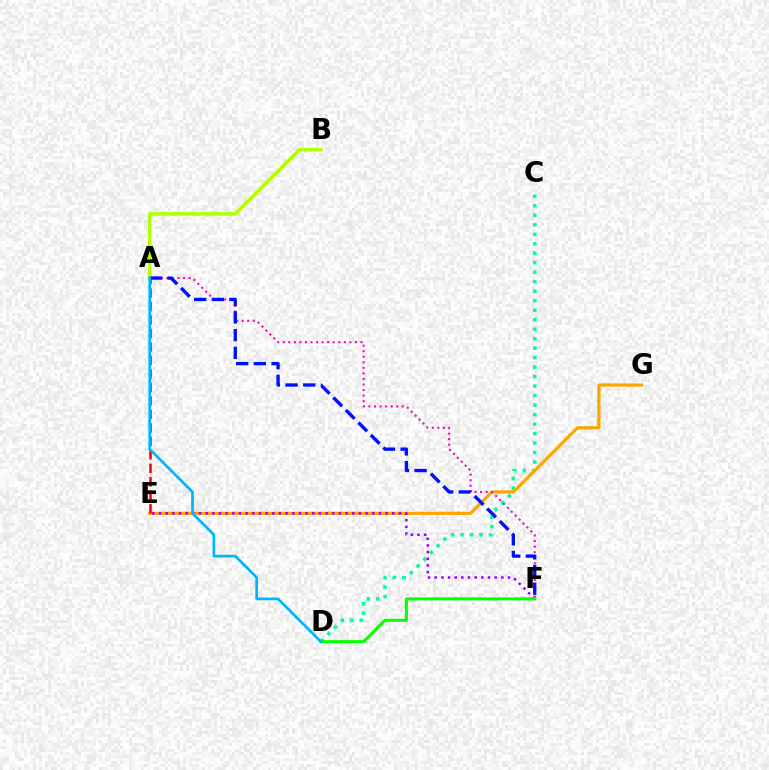{('A', 'B'): [{'color': '#b3ff00', 'line_style': 'solid', 'thickness': 2.53}], ('C', 'D'): [{'color': '#00ff9d', 'line_style': 'dotted', 'thickness': 2.58}], ('E', 'G'): [{'color': '#ffa500', 'line_style': 'solid', 'thickness': 2.29}], ('A', 'E'): [{'color': '#ff0000', 'line_style': 'dashed', 'thickness': 1.83}], ('E', 'F'): [{'color': '#9b00ff', 'line_style': 'dotted', 'thickness': 1.81}], ('A', 'F'): [{'color': '#ff00bd', 'line_style': 'dotted', 'thickness': 1.51}, {'color': '#0010ff', 'line_style': 'dashed', 'thickness': 2.4}], ('D', 'F'): [{'color': '#08ff00', 'line_style': 'solid', 'thickness': 2.19}], ('A', 'D'): [{'color': '#00b5ff', 'line_style': 'solid', 'thickness': 1.94}]}